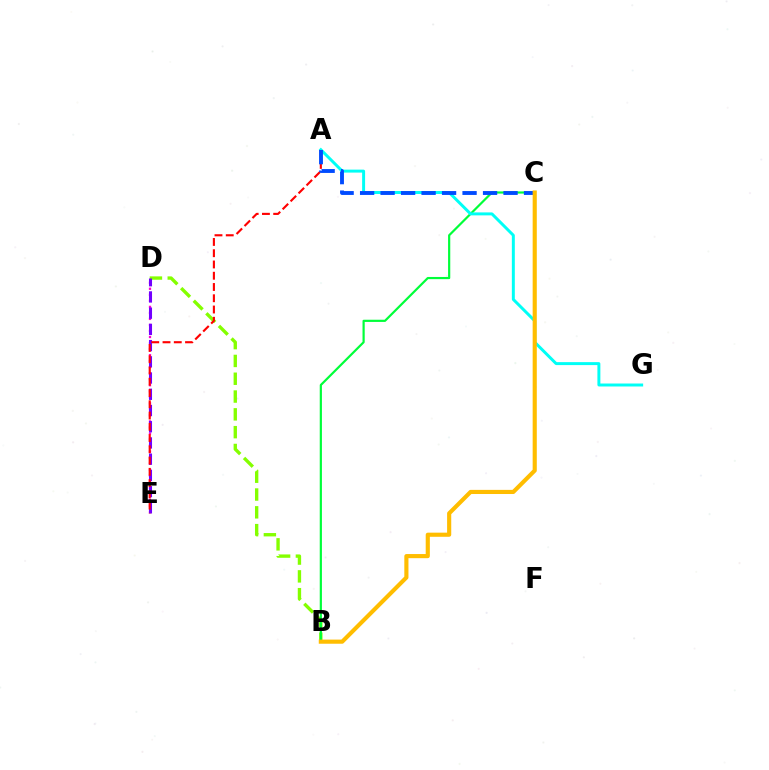{('D', 'E'): [{'color': '#ff00cf', 'line_style': 'dotted', 'thickness': 1.64}, {'color': '#7200ff', 'line_style': 'dashed', 'thickness': 2.2}], ('B', 'D'): [{'color': '#84ff00', 'line_style': 'dashed', 'thickness': 2.42}], ('A', 'E'): [{'color': '#ff0000', 'line_style': 'dashed', 'thickness': 1.53}], ('B', 'C'): [{'color': '#00ff39', 'line_style': 'solid', 'thickness': 1.58}, {'color': '#ffbd00', 'line_style': 'solid', 'thickness': 2.98}], ('A', 'G'): [{'color': '#00fff6', 'line_style': 'solid', 'thickness': 2.14}], ('A', 'C'): [{'color': '#004bff', 'line_style': 'dashed', 'thickness': 2.78}]}